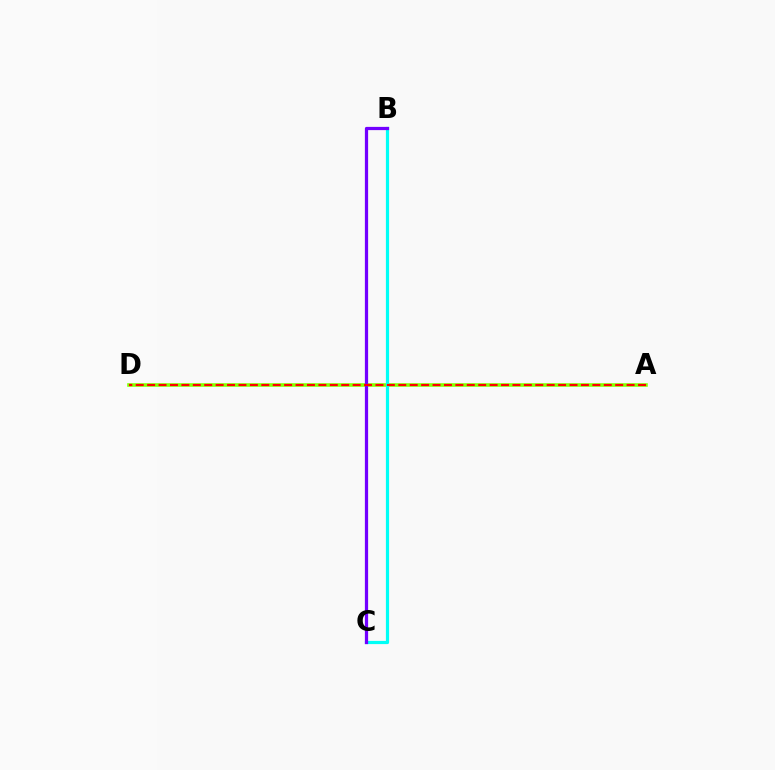{('A', 'D'): [{'color': '#84ff00', 'line_style': 'solid', 'thickness': 2.58}, {'color': '#ff0000', 'line_style': 'dashed', 'thickness': 1.55}], ('B', 'C'): [{'color': '#00fff6', 'line_style': 'solid', 'thickness': 2.3}, {'color': '#7200ff', 'line_style': 'solid', 'thickness': 2.33}]}